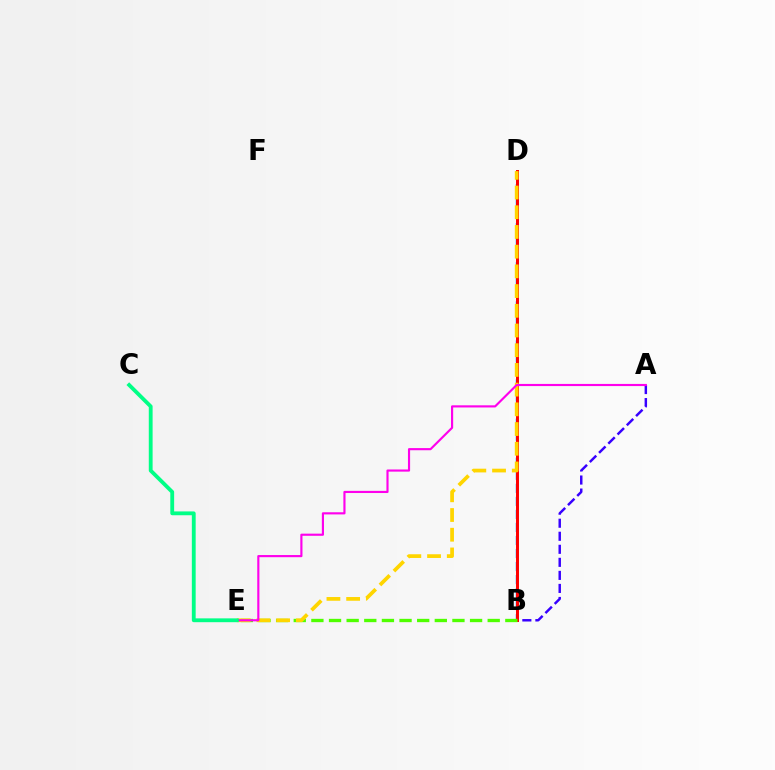{('A', 'B'): [{'color': '#3700ff', 'line_style': 'dashed', 'thickness': 1.77}], ('B', 'D'): [{'color': '#009eff', 'line_style': 'dashed', 'thickness': 1.77}, {'color': '#ff0000', 'line_style': 'solid', 'thickness': 2.14}], ('B', 'E'): [{'color': '#4fff00', 'line_style': 'dashed', 'thickness': 2.4}], ('D', 'E'): [{'color': '#ffd500', 'line_style': 'dashed', 'thickness': 2.68}], ('A', 'E'): [{'color': '#ff00ed', 'line_style': 'solid', 'thickness': 1.55}], ('C', 'E'): [{'color': '#00ff86', 'line_style': 'solid', 'thickness': 2.75}]}